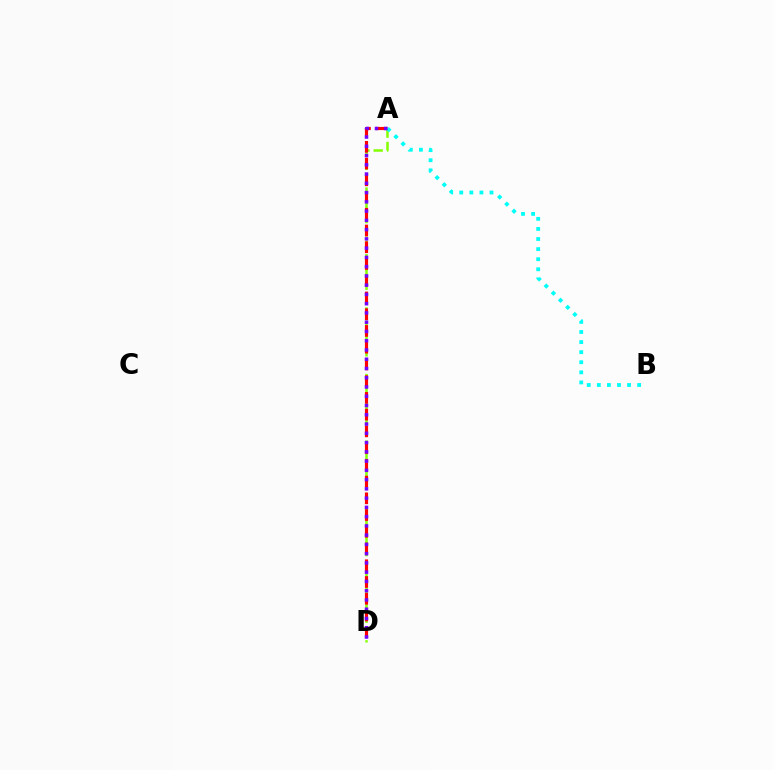{('A', 'D'): [{'color': '#84ff00', 'line_style': 'dashed', 'thickness': 1.81}, {'color': '#ff0000', 'line_style': 'dashed', 'thickness': 2.27}, {'color': '#7200ff', 'line_style': 'dotted', 'thickness': 2.52}], ('A', 'B'): [{'color': '#00fff6', 'line_style': 'dotted', 'thickness': 2.74}]}